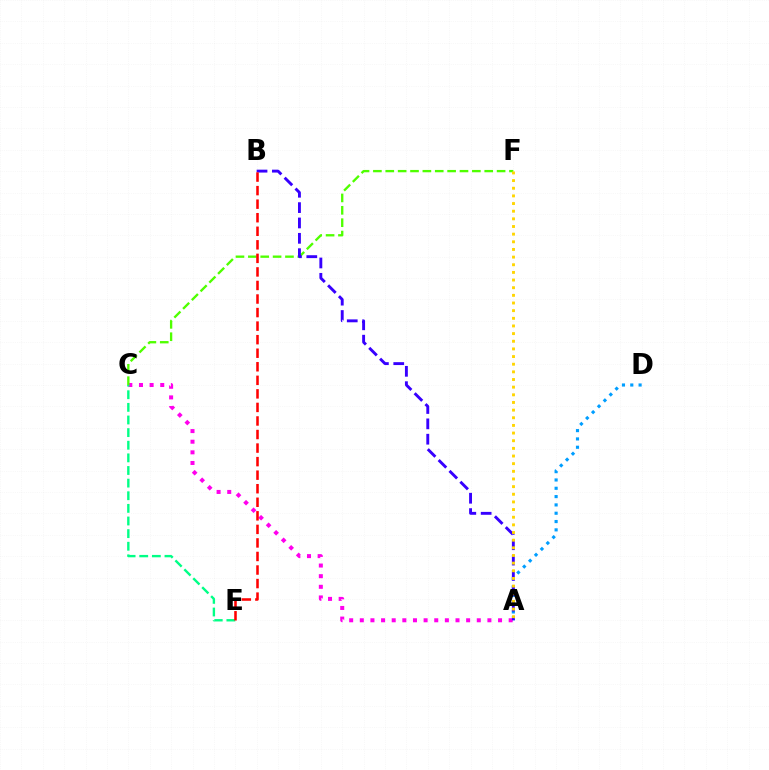{('A', 'D'): [{'color': '#009eff', 'line_style': 'dotted', 'thickness': 2.26}], ('A', 'C'): [{'color': '#ff00ed', 'line_style': 'dotted', 'thickness': 2.89}], ('C', 'F'): [{'color': '#4fff00', 'line_style': 'dashed', 'thickness': 1.68}], ('A', 'B'): [{'color': '#3700ff', 'line_style': 'dashed', 'thickness': 2.09}], ('C', 'E'): [{'color': '#00ff86', 'line_style': 'dashed', 'thickness': 1.72}], ('B', 'E'): [{'color': '#ff0000', 'line_style': 'dashed', 'thickness': 1.84}], ('A', 'F'): [{'color': '#ffd500', 'line_style': 'dotted', 'thickness': 2.08}]}